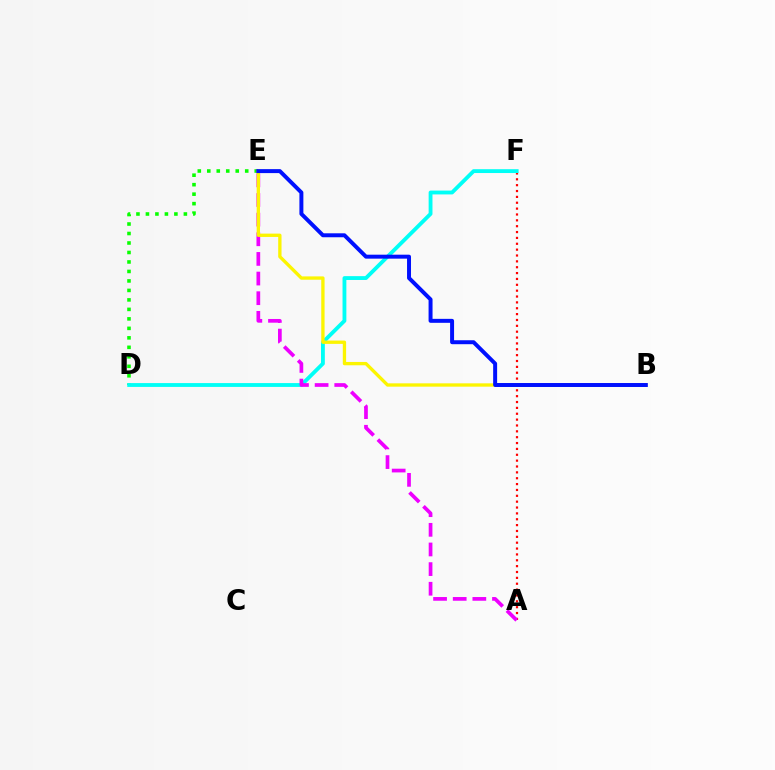{('D', 'E'): [{'color': '#08ff00', 'line_style': 'dotted', 'thickness': 2.58}], ('A', 'F'): [{'color': '#ff0000', 'line_style': 'dotted', 'thickness': 1.59}], ('D', 'F'): [{'color': '#00fff6', 'line_style': 'solid', 'thickness': 2.76}], ('A', 'E'): [{'color': '#ee00ff', 'line_style': 'dashed', 'thickness': 2.67}], ('B', 'E'): [{'color': '#fcf500', 'line_style': 'solid', 'thickness': 2.39}, {'color': '#0010ff', 'line_style': 'solid', 'thickness': 2.85}]}